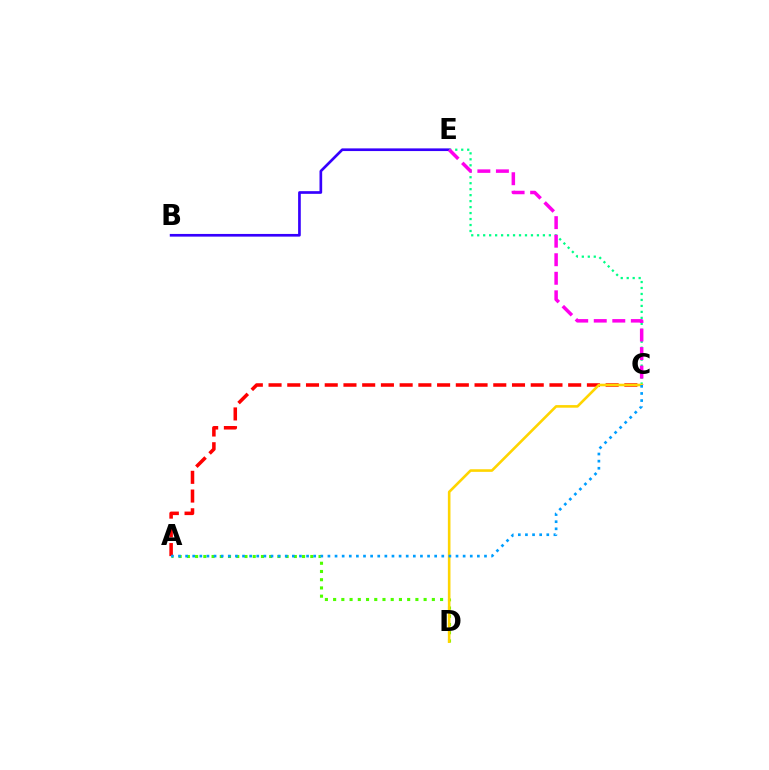{('B', 'E'): [{'color': '#3700ff', 'line_style': 'solid', 'thickness': 1.93}], ('A', 'D'): [{'color': '#4fff00', 'line_style': 'dotted', 'thickness': 2.24}], ('A', 'C'): [{'color': '#ff0000', 'line_style': 'dashed', 'thickness': 2.54}, {'color': '#009eff', 'line_style': 'dotted', 'thickness': 1.93}], ('C', 'E'): [{'color': '#00ff86', 'line_style': 'dotted', 'thickness': 1.62}, {'color': '#ff00ed', 'line_style': 'dashed', 'thickness': 2.52}], ('C', 'D'): [{'color': '#ffd500', 'line_style': 'solid', 'thickness': 1.88}]}